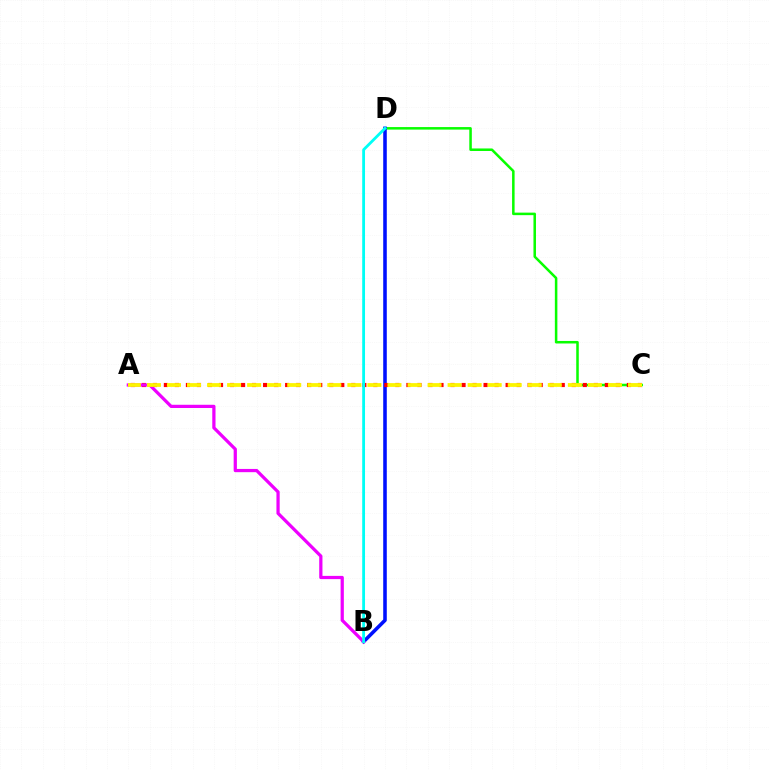{('C', 'D'): [{'color': '#08ff00', 'line_style': 'solid', 'thickness': 1.82}], ('B', 'D'): [{'color': '#0010ff', 'line_style': 'solid', 'thickness': 2.57}, {'color': '#00fff6', 'line_style': 'solid', 'thickness': 2.02}], ('A', 'C'): [{'color': '#ff0000', 'line_style': 'dotted', 'thickness': 3.0}, {'color': '#fcf500', 'line_style': 'dashed', 'thickness': 2.72}], ('A', 'B'): [{'color': '#ee00ff', 'line_style': 'solid', 'thickness': 2.33}]}